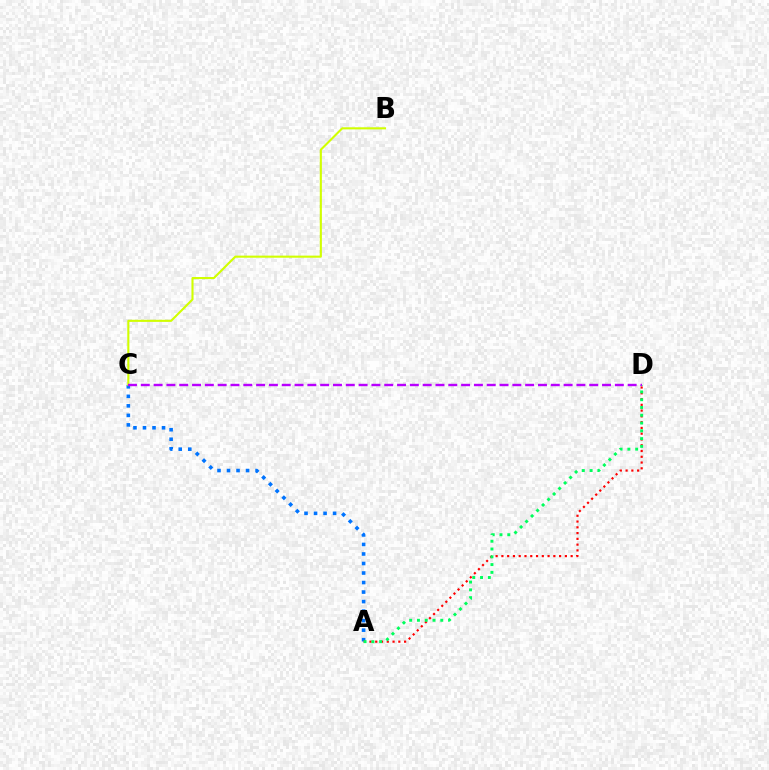{('A', 'C'): [{'color': '#0074ff', 'line_style': 'dotted', 'thickness': 2.59}], ('A', 'D'): [{'color': '#ff0000', 'line_style': 'dotted', 'thickness': 1.57}, {'color': '#00ff5c', 'line_style': 'dotted', 'thickness': 2.11}], ('B', 'C'): [{'color': '#d1ff00', 'line_style': 'solid', 'thickness': 1.51}], ('C', 'D'): [{'color': '#b900ff', 'line_style': 'dashed', 'thickness': 1.74}]}